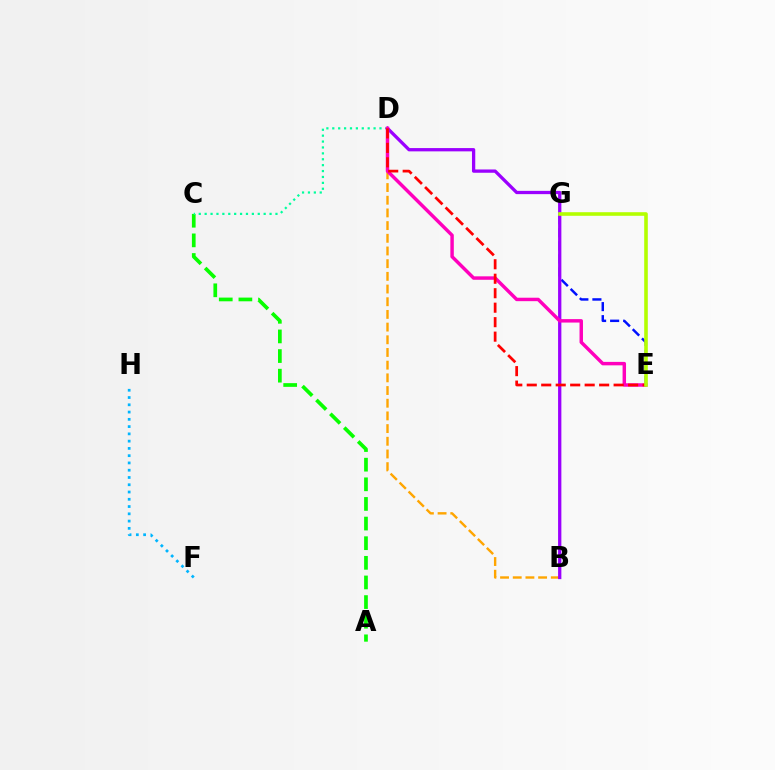{('E', 'G'): [{'color': '#0010ff', 'line_style': 'dashed', 'thickness': 1.77}, {'color': '#b3ff00', 'line_style': 'solid', 'thickness': 2.59}], ('F', 'H'): [{'color': '#00b5ff', 'line_style': 'dotted', 'thickness': 1.97}], ('B', 'D'): [{'color': '#ffa500', 'line_style': 'dashed', 'thickness': 1.72}, {'color': '#9b00ff', 'line_style': 'solid', 'thickness': 2.36}], ('A', 'C'): [{'color': '#08ff00', 'line_style': 'dashed', 'thickness': 2.67}], ('C', 'D'): [{'color': '#00ff9d', 'line_style': 'dotted', 'thickness': 1.6}], ('D', 'E'): [{'color': '#ff00bd', 'line_style': 'solid', 'thickness': 2.48}, {'color': '#ff0000', 'line_style': 'dashed', 'thickness': 1.97}]}